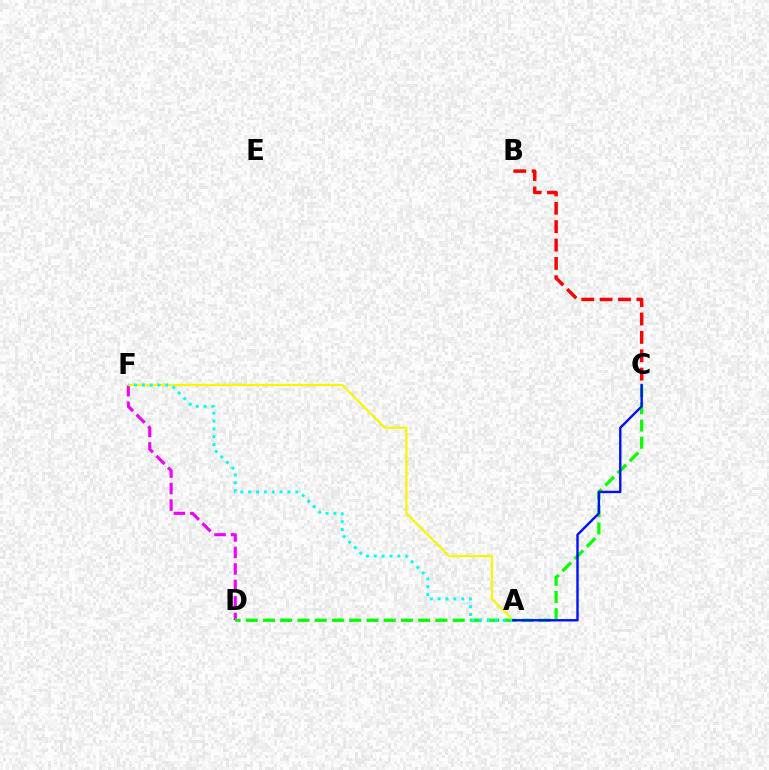{('D', 'F'): [{'color': '#ee00ff', 'line_style': 'dashed', 'thickness': 2.24}], ('C', 'D'): [{'color': '#08ff00', 'line_style': 'dashed', 'thickness': 2.34}], ('A', 'F'): [{'color': '#fcf500', 'line_style': 'solid', 'thickness': 1.62}, {'color': '#00fff6', 'line_style': 'dotted', 'thickness': 2.13}], ('A', 'C'): [{'color': '#0010ff', 'line_style': 'solid', 'thickness': 1.71}], ('B', 'C'): [{'color': '#ff0000', 'line_style': 'dashed', 'thickness': 2.5}]}